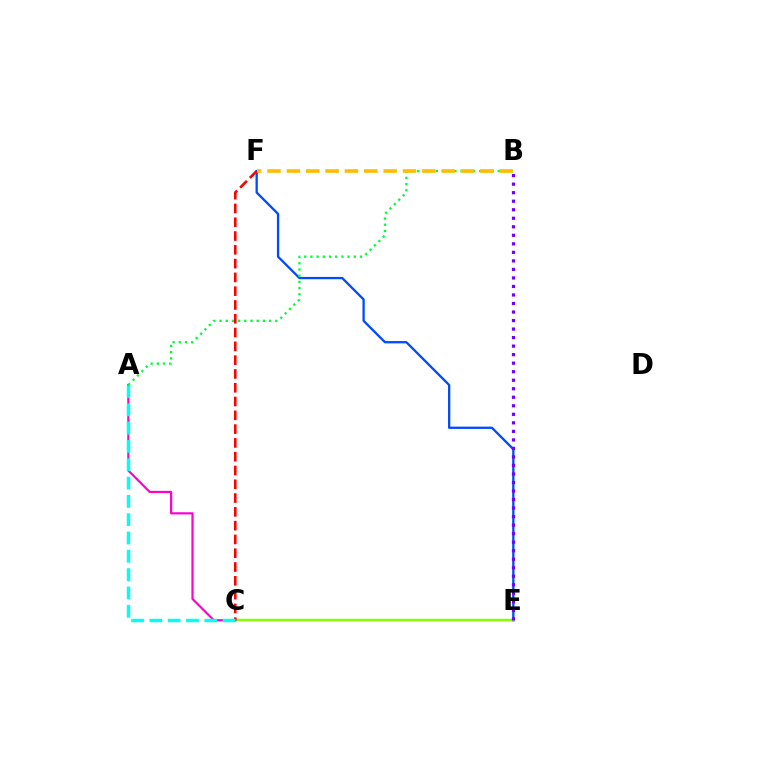{('E', 'F'): [{'color': '#004bff', 'line_style': 'solid', 'thickness': 1.66}], ('C', 'E'): [{'color': '#84ff00', 'line_style': 'solid', 'thickness': 1.79}], ('A', 'C'): [{'color': '#ff00cf', 'line_style': 'solid', 'thickness': 1.57}, {'color': '#00fff6', 'line_style': 'dashed', 'thickness': 2.49}], ('A', 'B'): [{'color': '#00ff39', 'line_style': 'dotted', 'thickness': 1.68}], ('B', 'F'): [{'color': '#ffbd00', 'line_style': 'dashed', 'thickness': 2.63}], ('C', 'F'): [{'color': '#ff0000', 'line_style': 'dashed', 'thickness': 1.87}], ('B', 'E'): [{'color': '#7200ff', 'line_style': 'dotted', 'thickness': 2.32}]}